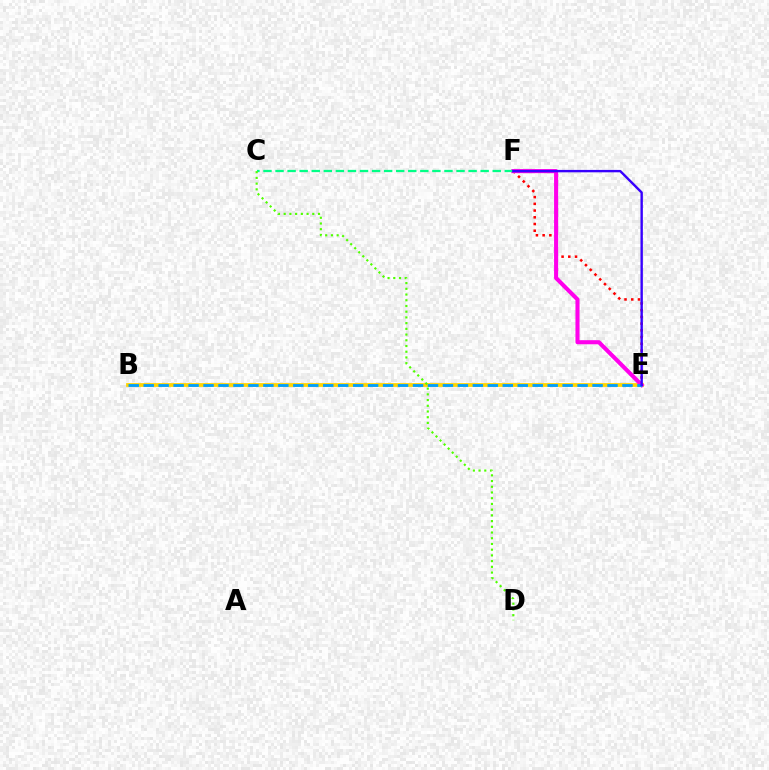{('B', 'E'): [{'color': '#ffd500', 'line_style': 'solid', 'thickness': 2.71}, {'color': '#009eff', 'line_style': 'dashed', 'thickness': 2.03}], ('E', 'F'): [{'color': '#ff0000', 'line_style': 'dotted', 'thickness': 1.83}, {'color': '#ff00ed', 'line_style': 'solid', 'thickness': 2.94}, {'color': '#3700ff', 'line_style': 'solid', 'thickness': 1.72}], ('C', 'F'): [{'color': '#00ff86', 'line_style': 'dashed', 'thickness': 1.64}], ('C', 'D'): [{'color': '#4fff00', 'line_style': 'dotted', 'thickness': 1.55}]}